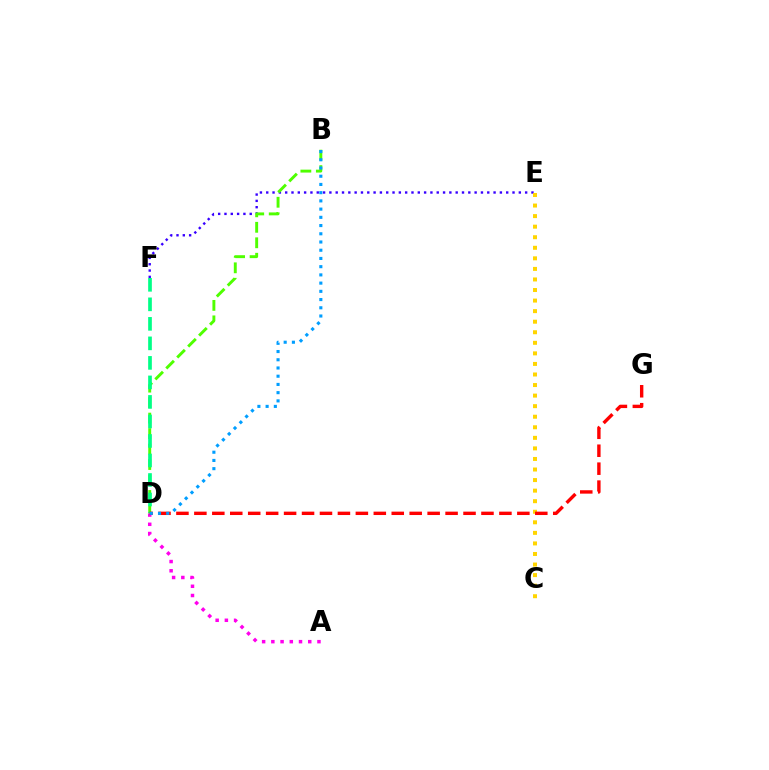{('E', 'F'): [{'color': '#3700ff', 'line_style': 'dotted', 'thickness': 1.72}], ('A', 'D'): [{'color': '#ff00ed', 'line_style': 'dotted', 'thickness': 2.51}], ('B', 'D'): [{'color': '#4fff00', 'line_style': 'dashed', 'thickness': 2.1}, {'color': '#009eff', 'line_style': 'dotted', 'thickness': 2.23}], ('C', 'E'): [{'color': '#ffd500', 'line_style': 'dotted', 'thickness': 2.87}], ('D', 'F'): [{'color': '#00ff86', 'line_style': 'dashed', 'thickness': 2.65}], ('D', 'G'): [{'color': '#ff0000', 'line_style': 'dashed', 'thickness': 2.44}]}